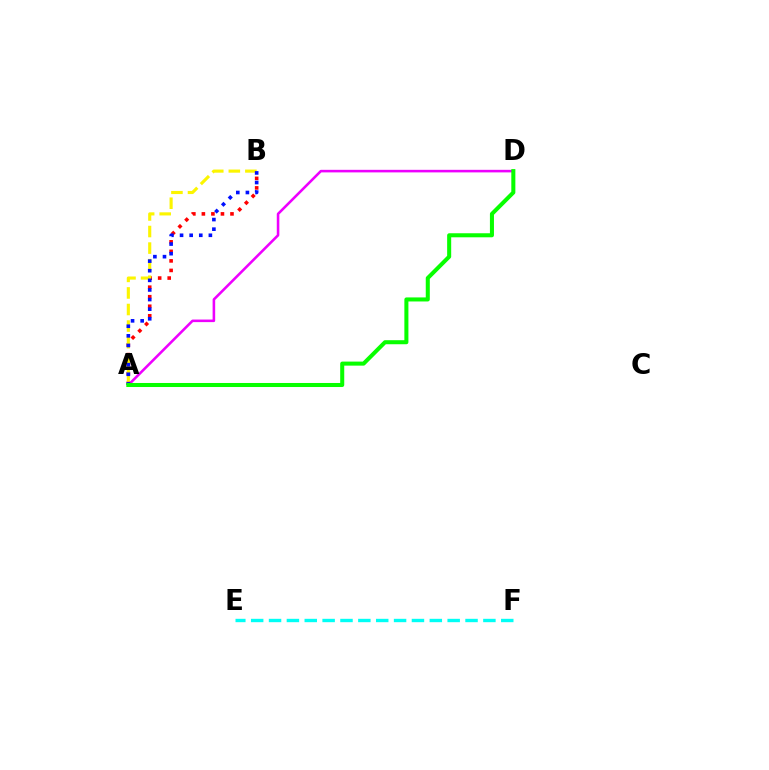{('E', 'F'): [{'color': '#00fff6', 'line_style': 'dashed', 'thickness': 2.43}], ('A', 'D'): [{'color': '#ee00ff', 'line_style': 'solid', 'thickness': 1.85}, {'color': '#08ff00', 'line_style': 'solid', 'thickness': 2.91}], ('A', 'B'): [{'color': '#ff0000', 'line_style': 'dotted', 'thickness': 2.59}, {'color': '#fcf500', 'line_style': 'dashed', 'thickness': 2.25}, {'color': '#0010ff', 'line_style': 'dotted', 'thickness': 2.61}]}